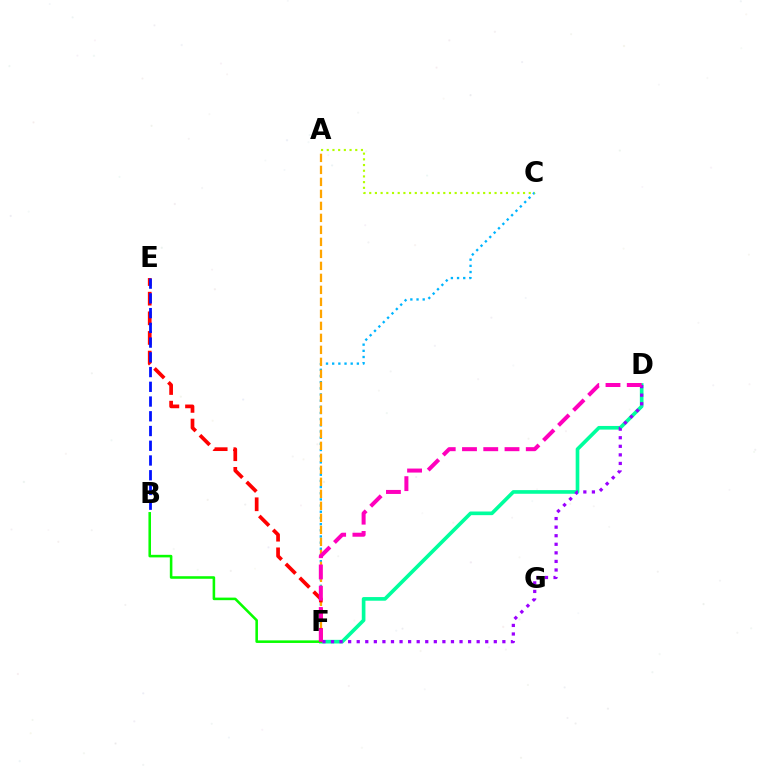{('C', 'F'): [{'color': '#00b5ff', 'line_style': 'dotted', 'thickness': 1.68}], ('A', 'F'): [{'color': '#ffa500', 'line_style': 'dashed', 'thickness': 1.63}], ('D', 'F'): [{'color': '#00ff9d', 'line_style': 'solid', 'thickness': 2.63}, {'color': '#9b00ff', 'line_style': 'dotted', 'thickness': 2.33}, {'color': '#ff00bd', 'line_style': 'dashed', 'thickness': 2.89}], ('A', 'C'): [{'color': '#b3ff00', 'line_style': 'dotted', 'thickness': 1.55}], ('B', 'F'): [{'color': '#08ff00', 'line_style': 'solid', 'thickness': 1.85}], ('E', 'F'): [{'color': '#ff0000', 'line_style': 'dashed', 'thickness': 2.67}], ('B', 'E'): [{'color': '#0010ff', 'line_style': 'dashed', 'thickness': 2.0}]}